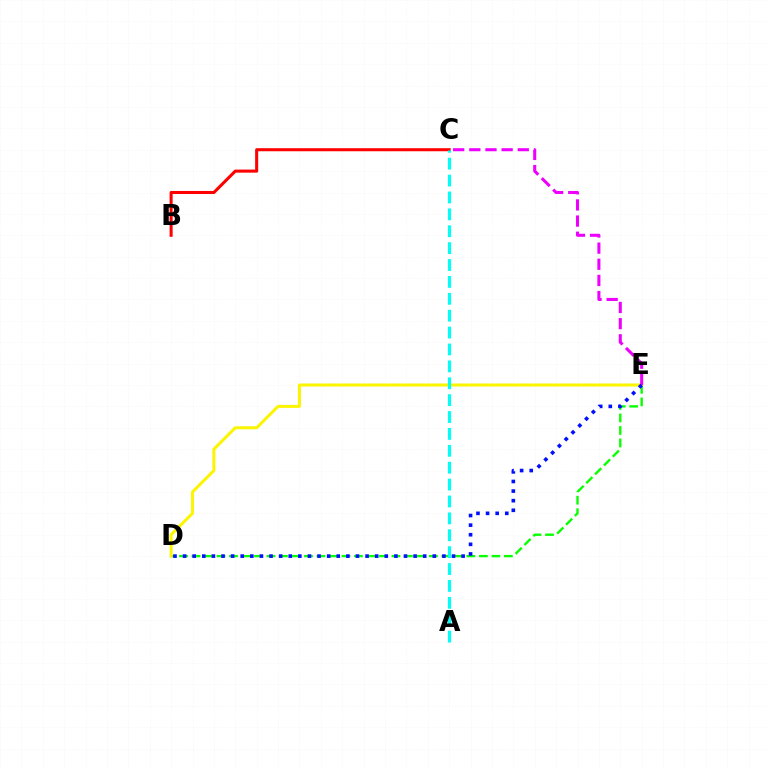{('D', 'E'): [{'color': '#08ff00', 'line_style': 'dashed', 'thickness': 1.7}, {'color': '#fcf500', 'line_style': 'solid', 'thickness': 2.17}, {'color': '#0010ff', 'line_style': 'dotted', 'thickness': 2.61}], ('C', 'E'): [{'color': '#ee00ff', 'line_style': 'dashed', 'thickness': 2.19}], ('B', 'C'): [{'color': '#ff0000', 'line_style': 'solid', 'thickness': 2.2}], ('A', 'C'): [{'color': '#00fff6', 'line_style': 'dashed', 'thickness': 2.29}]}